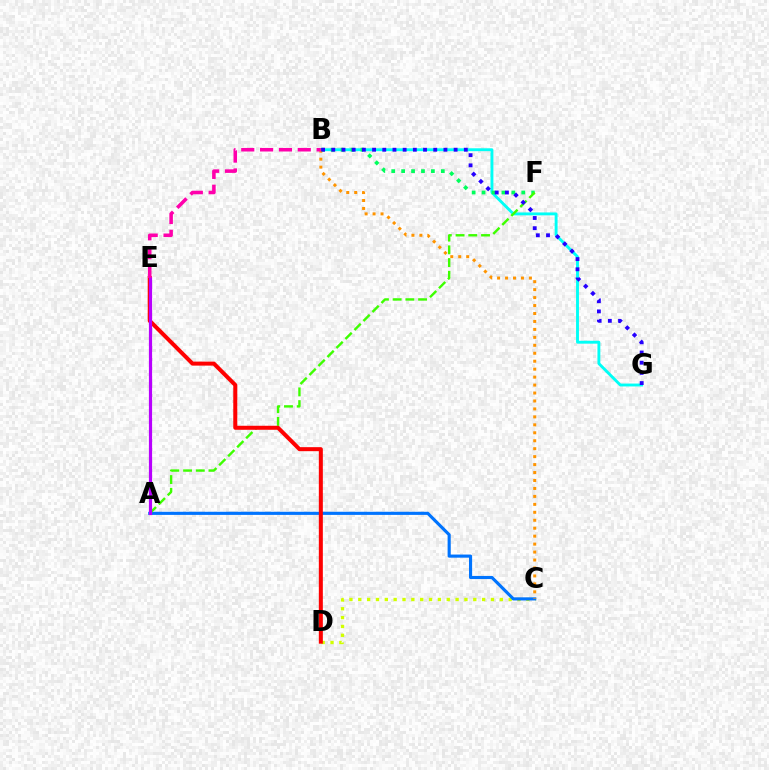{('B', 'G'): [{'color': '#00fff6', 'line_style': 'solid', 'thickness': 2.08}, {'color': '#2500ff', 'line_style': 'dotted', 'thickness': 2.77}], ('B', 'F'): [{'color': '#00ff5c', 'line_style': 'dotted', 'thickness': 2.7}], ('C', 'D'): [{'color': '#d1ff00', 'line_style': 'dotted', 'thickness': 2.4}], ('A', 'C'): [{'color': '#0074ff', 'line_style': 'solid', 'thickness': 2.25}], ('A', 'F'): [{'color': '#3dff00', 'line_style': 'dashed', 'thickness': 1.73}], ('D', 'E'): [{'color': '#ff0000', 'line_style': 'solid', 'thickness': 2.89}], ('B', 'C'): [{'color': '#ff9400', 'line_style': 'dotted', 'thickness': 2.16}], ('A', 'E'): [{'color': '#b900ff', 'line_style': 'solid', 'thickness': 2.3}], ('B', 'E'): [{'color': '#ff00ac', 'line_style': 'dashed', 'thickness': 2.56}]}